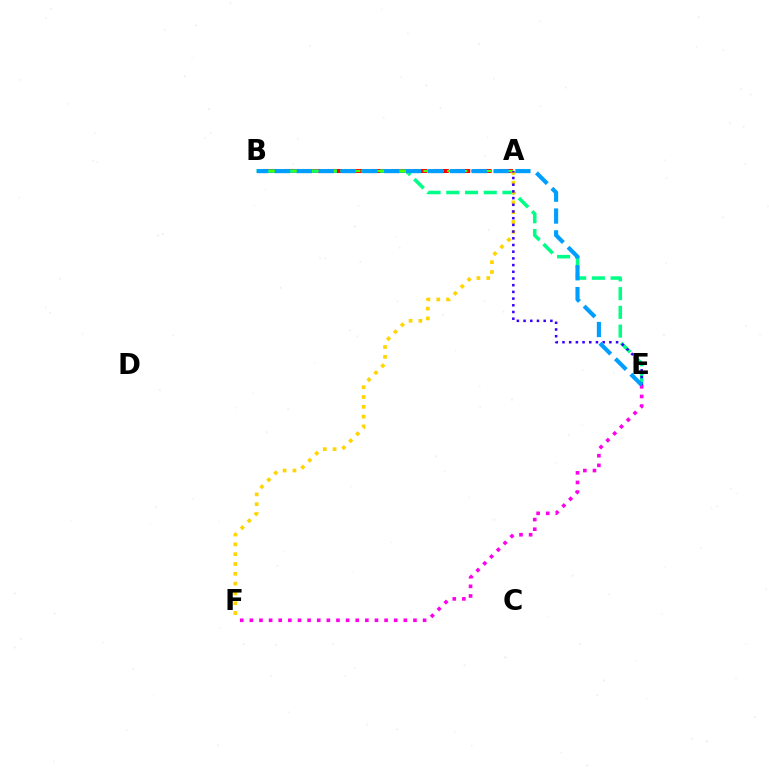{('A', 'B'): [{'color': '#ff0000', 'line_style': 'dashed', 'thickness': 2.91}, {'color': '#4fff00', 'line_style': 'dashed', 'thickness': 1.61}], ('E', 'F'): [{'color': '#ff00ed', 'line_style': 'dotted', 'thickness': 2.61}], ('B', 'E'): [{'color': '#00ff86', 'line_style': 'dashed', 'thickness': 2.55}, {'color': '#009eff', 'line_style': 'dashed', 'thickness': 2.97}], ('A', 'F'): [{'color': '#ffd500', 'line_style': 'dotted', 'thickness': 2.66}], ('A', 'E'): [{'color': '#3700ff', 'line_style': 'dotted', 'thickness': 1.82}]}